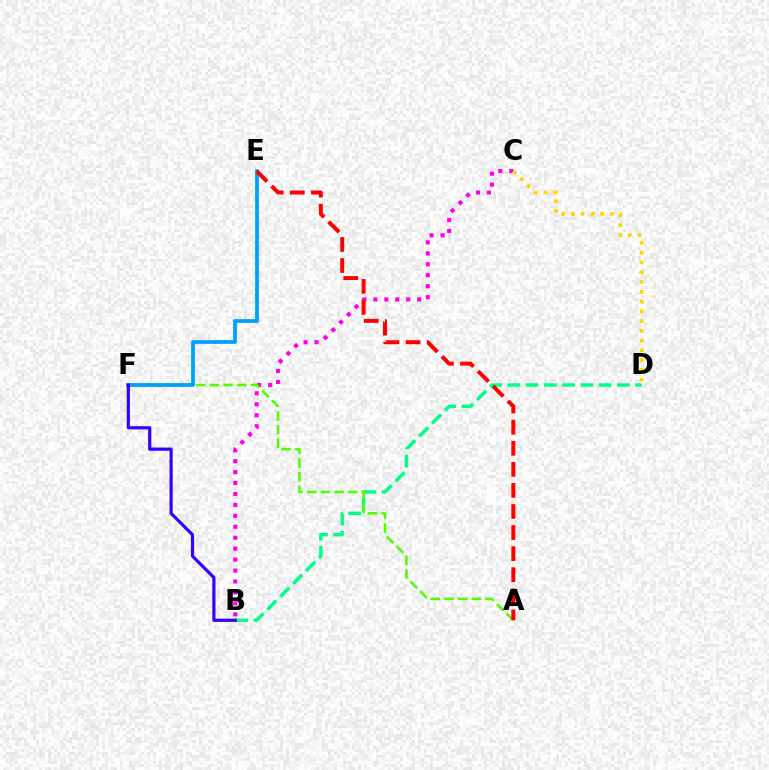{('B', 'D'): [{'color': '#00ff86', 'line_style': 'dashed', 'thickness': 2.48}], ('B', 'C'): [{'color': '#ff00ed', 'line_style': 'dotted', 'thickness': 2.97}], ('A', 'F'): [{'color': '#4fff00', 'line_style': 'dashed', 'thickness': 1.86}], ('C', 'D'): [{'color': '#ffd500', 'line_style': 'dotted', 'thickness': 2.66}], ('E', 'F'): [{'color': '#009eff', 'line_style': 'solid', 'thickness': 2.69}], ('B', 'F'): [{'color': '#3700ff', 'line_style': 'solid', 'thickness': 2.31}], ('A', 'E'): [{'color': '#ff0000', 'line_style': 'dashed', 'thickness': 2.86}]}